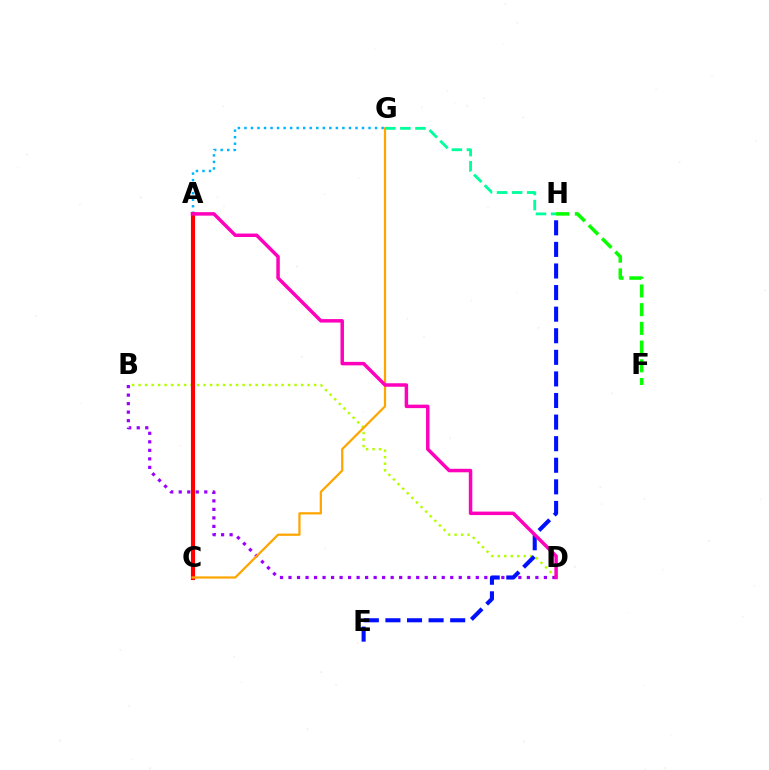{('A', 'G'): [{'color': '#00b5ff', 'line_style': 'dotted', 'thickness': 1.77}], ('B', 'D'): [{'color': '#b3ff00', 'line_style': 'dotted', 'thickness': 1.77}, {'color': '#9b00ff', 'line_style': 'dotted', 'thickness': 2.31}], ('A', 'C'): [{'color': '#ff0000', 'line_style': 'solid', 'thickness': 2.96}], ('C', 'G'): [{'color': '#ffa500', 'line_style': 'solid', 'thickness': 1.61}], ('G', 'H'): [{'color': '#00ff9d', 'line_style': 'dashed', 'thickness': 2.05}], ('F', 'H'): [{'color': '#08ff00', 'line_style': 'dashed', 'thickness': 2.54}], ('E', 'H'): [{'color': '#0010ff', 'line_style': 'dashed', 'thickness': 2.93}], ('A', 'D'): [{'color': '#ff00bd', 'line_style': 'solid', 'thickness': 2.51}]}